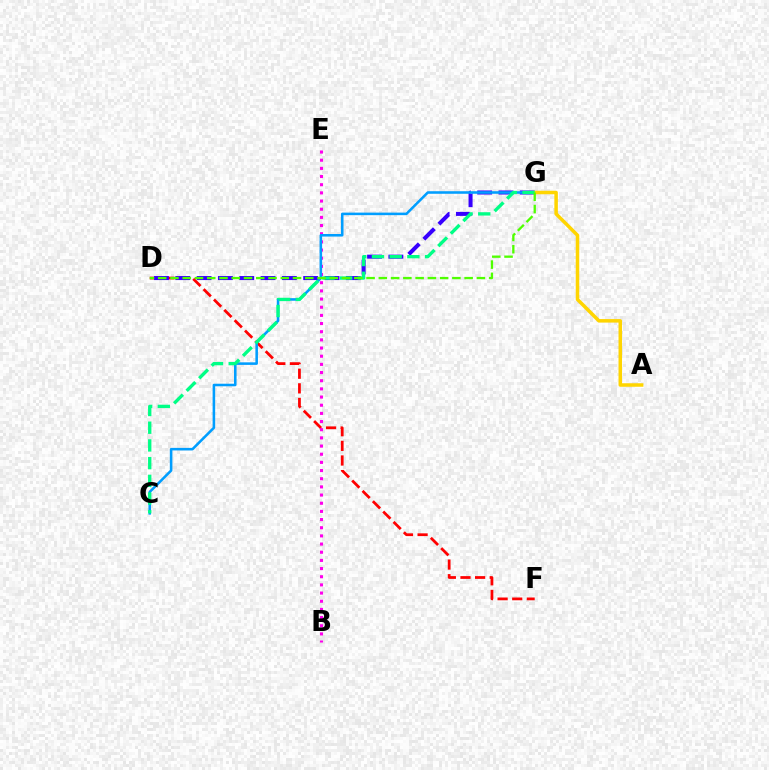{('D', 'F'): [{'color': '#ff0000', 'line_style': 'dashed', 'thickness': 1.99}], ('D', 'G'): [{'color': '#3700ff', 'line_style': 'dashed', 'thickness': 2.9}, {'color': '#4fff00', 'line_style': 'dashed', 'thickness': 1.67}], ('B', 'E'): [{'color': '#ff00ed', 'line_style': 'dotted', 'thickness': 2.22}], ('C', 'G'): [{'color': '#009eff', 'line_style': 'solid', 'thickness': 1.84}, {'color': '#00ff86', 'line_style': 'dashed', 'thickness': 2.41}], ('A', 'G'): [{'color': '#ffd500', 'line_style': 'solid', 'thickness': 2.53}]}